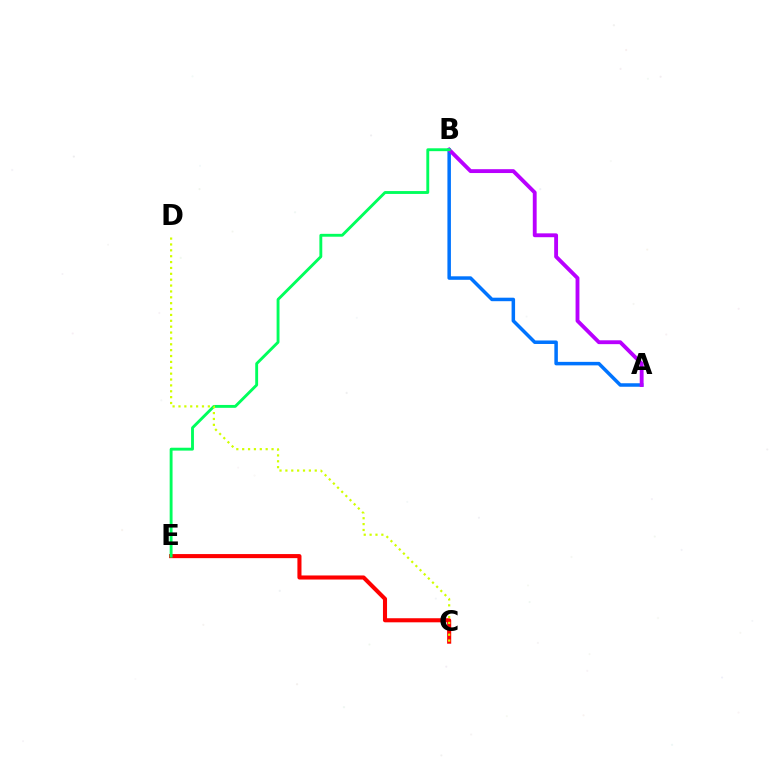{('A', 'B'): [{'color': '#0074ff', 'line_style': 'solid', 'thickness': 2.52}, {'color': '#b900ff', 'line_style': 'solid', 'thickness': 2.77}], ('C', 'E'): [{'color': '#ff0000', 'line_style': 'solid', 'thickness': 2.94}], ('B', 'E'): [{'color': '#00ff5c', 'line_style': 'solid', 'thickness': 2.07}], ('C', 'D'): [{'color': '#d1ff00', 'line_style': 'dotted', 'thickness': 1.6}]}